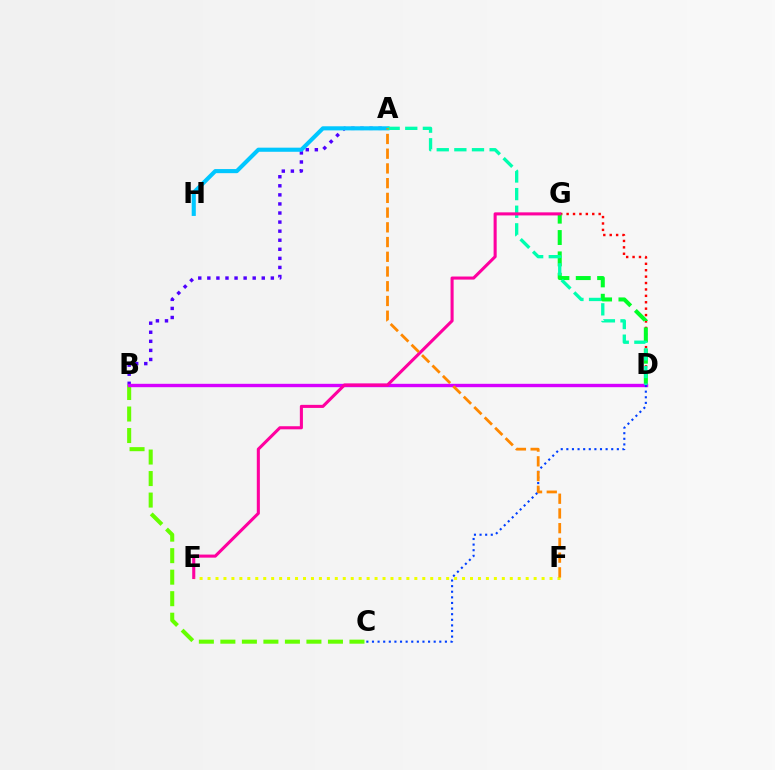{('B', 'C'): [{'color': '#66ff00', 'line_style': 'dashed', 'thickness': 2.92}], ('D', 'G'): [{'color': '#ff0000', 'line_style': 'dotted', 'thickness': 1.74}, {'color': '#00ff27', 'line_style': 'dashed', 'thickness': 2.9}], ('A', 'B'): [{'color': '#4f00ff', 'line_style': 'dotted', 'thickness': 2.46}], ('B', 'D'): [{'color': '#d600ff', 'line_style': 'solid', 'thickness': 2.43}], ('A', 'H'): [{'color': '#00c7ff', 'line_style': 'solid', 'thickness': 2.96}], ('A', 'D'): [{'color': '#00ffaf', 'line_style': 'dashed', 'thickness': 2.39}], ('E', 'G'): [{'color': '#ff00a0', 'line_style': 'solid', 'thickness': 2.21}], ('C', 'D'): [{'color': '#003fff', 'line_style': 'dotted', 'thickness': 1.52}], ('E', 'F'): [{'color': '#eeff00', 'line_style': 'dotted', 'thickness': 2.16}], ('A', 'F'): [{'color': '#ff8800', 'line_style': 'dashed', 'thickness': 2.0}]}